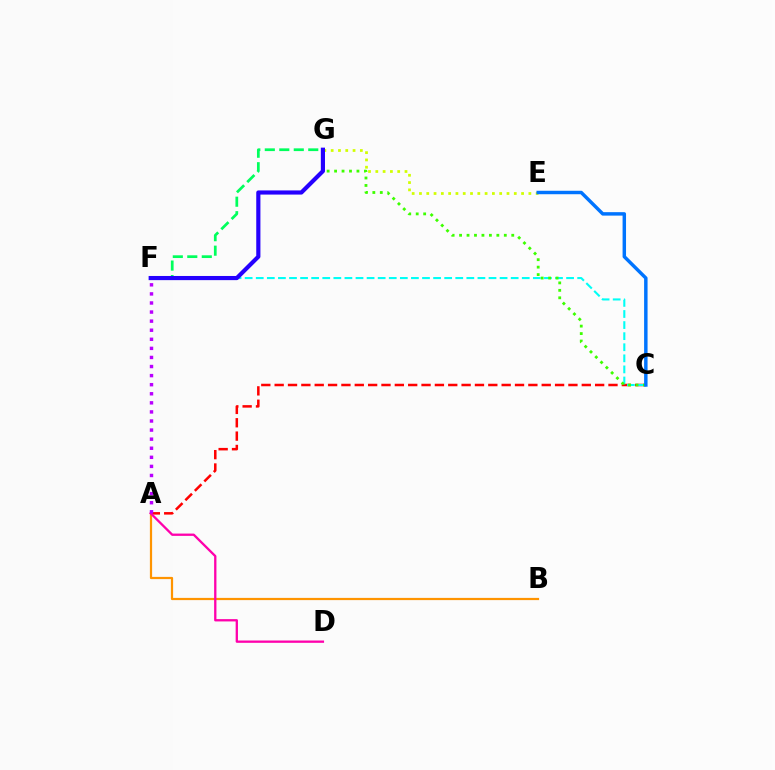{('A', 'C'): [{'color': '#ff0000', 'line_style': 'dashed', 'thickness': 1.81}], ('C', 'F'): [{'color': '#00fff6', 'line_style': 'dashed', 'thickness': 1.51}], ('C', 'G'): [{'color': '#3dff00', 'line_style': 'dotted', 'thickness': 2.03}], ('A', 'B'): [{'color': '#ff9400', 'line_style': 'solid', 'thickness': 1.6}], ('E', 'G'): [{'color': '#d1ff00', 'line_style': 'dotted', 'thickness': 1.98}], ('F', 'G'): [{'color': '#00ff5c', 'line_style': 'dashed', 'thickness': 1.97}, {'color': '#2500ff', 'line_style': 'solid', 'thickness': 2.99}], ('A', 'D'): [{'color': '#ff00ac', 'line_style': 'solid', 'thickness': 1.66}], ('C', 'E'): [{'color': '#0074ff', 'line_style': 'solid', 'thickness': 2.49}], ('A', 'F'): [{'color': '#b900ff', 'line_style': 'dotted', 'thickness': 2.47}]}